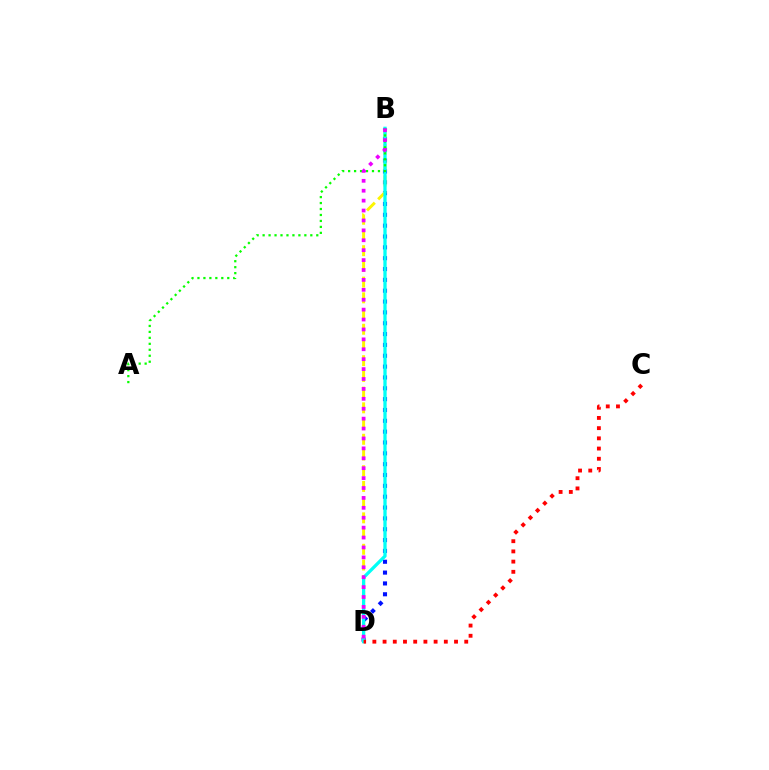{('B', 'D'): [{'color': '#0010ff', 'line_style': 'dotted', 'thickness': 2.95}, {'color': '#fcf500', 'line_style': 'dashed', 'thickness': 2.13}, {'color': '#00fff6', 'line_style': 'solid', 'thickness': 2.36}, {'color': '#ee00ff', 'line_style': 'dotted', 'thickness': 2.69}], ('C', 'D'): [{'color': '#ff0000', 'line_style': 'dotted', 'thickness': 2.77}], ('A', 'B'): [{'color': '#08ff00', 'line_style': 'dotted', 'thickness': 1.62}]}